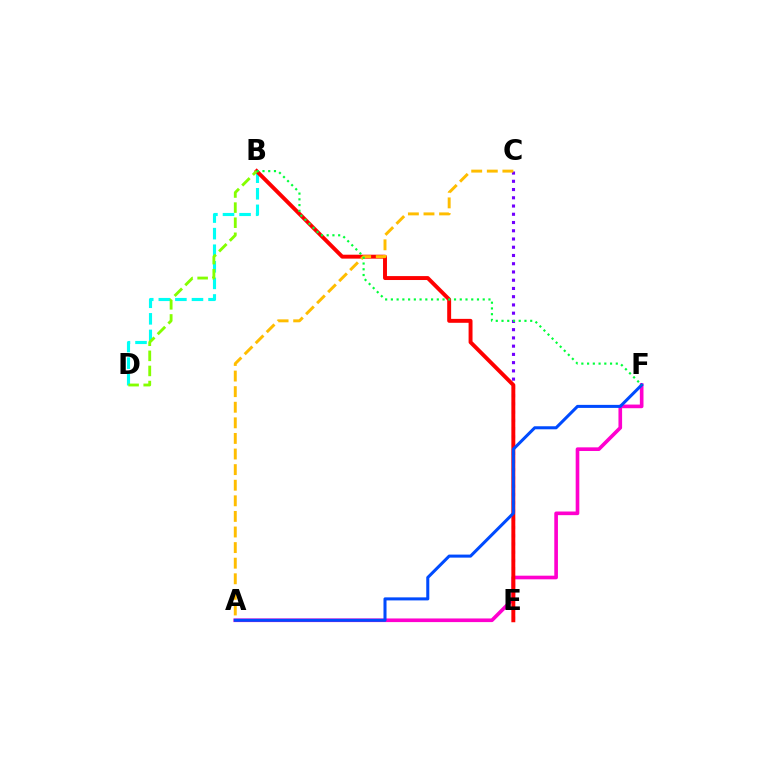{('A', 'F'): [{'color': '#ff00cf', 'line_style': 'solid', 'thickness': 2.62}, {'color': '#004bff', 'line_style': 'solid', 'thickness': 2.19}], ('C', 'E'): [{'color': '#7200ff', 'line_style': 'dotted', 'thickness': 2.24}], ('B', 'D'): [{'color': '#00fff6', 'line_style': 'dashed', 'thickness': 2.25}, {'color': '#84ff00', 'line_style': 'dashed', 'thickness': 2.05}], ('B', 'E'): [{'color': '#ff0000', 'line_style': 'solid', 'thickness': 2.83}], ('A', 'C'): [{'color': '#ffbd00', 'line_style': 'dashed', 'thickness': 2.12}], ('B', 'F'): [{'color': '#00ff39', 'line_style': 'dotted', 'thickness': 1.56}]}